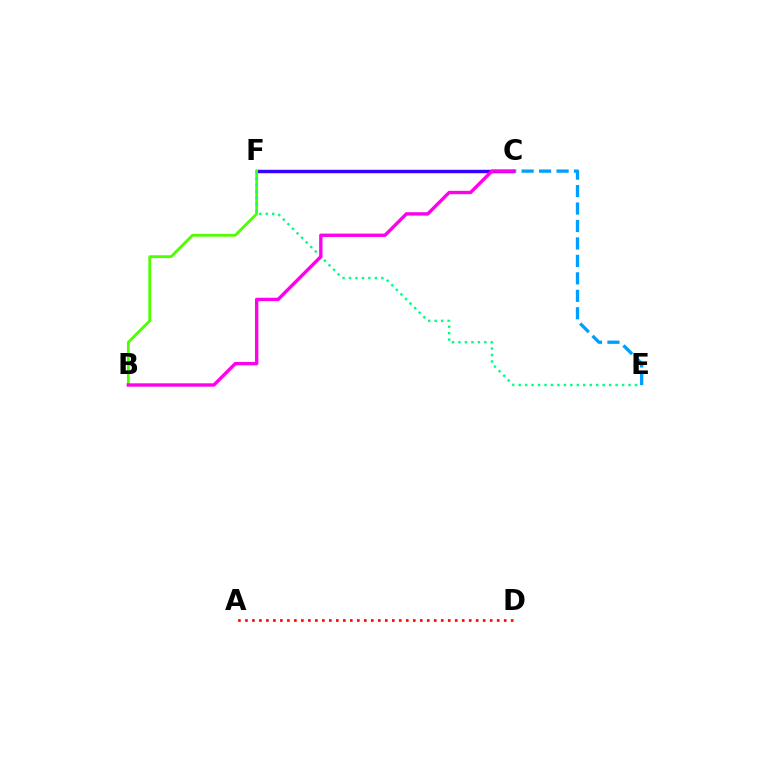{('C', 'F'): [{'color': '#ffd500', 'line_style': 'dotted', 'thickness': 1.91}, {'color': '#3700ff', 'line_style': 'solid', 'thickness': 2.47}], ('A', 'D'): [{'color': '#ff0000', 'line_style': 'dotted', 'thickness': 1.9}], ('B', 'F'): [{'color': '#4fff00', 'line_style': 'solid', 'thickness': 2.03}], ('E', 'F'): [{'color': '#00ff86', 'line_style': 'dotted', 'thickness': 1.76}], ('C', 'E'): [{'color': '#009eff', 'line_style': 'dashed', 'thickness': 2.37}], ('B', 'C'): [{'color': '#ff00ed', 'line_style': 'solid', 'thickness': 2.43}]}